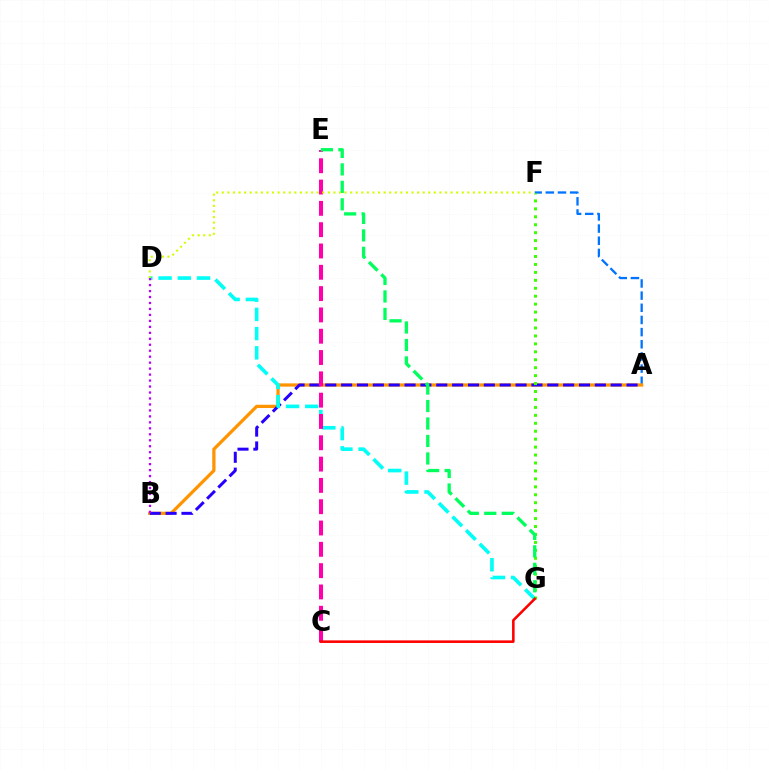{('A', 'F'): [{'color': '#0074ff', 'line_style': 'dashed', 'thickness': 1.65}], ('A', 'B'): [{'color': '#ff9400', 'line_style': 'solid', 'thickness': 2.34}, {'color': '#2500ff', 'line_style': 'dashed', 'thickness': 2.15}], ('D', 'G'): [{'color': '#00fff6', 'line_style': 'dashed', 'thickness': 2.61}], ('B', 'D'): [{'color': '#b900ff', 'line_style': 'dotted', 'thickness': 1.62}], ('C', 'E'): [{'color': '#ff00ac', 'line_style': 'dashed', 'thickness': 2.89}], ('F', 'G'): [{'color': '#3dff00', 'line_style': 'dotted', 'thickness': 2.16}], ('E', 'G'): [{'color': '#00ff5c', 'line_style': 'dashed', 'thickness': 2.37}], ('D', 'F'): [{'color': '#d1ff00', 'line_style': 'dotted', 'thickness': 1.52}], ('C', 'G'): [{'color': '#ff0000', 'line_style': 'solid', 'thickness': 1.85}]}